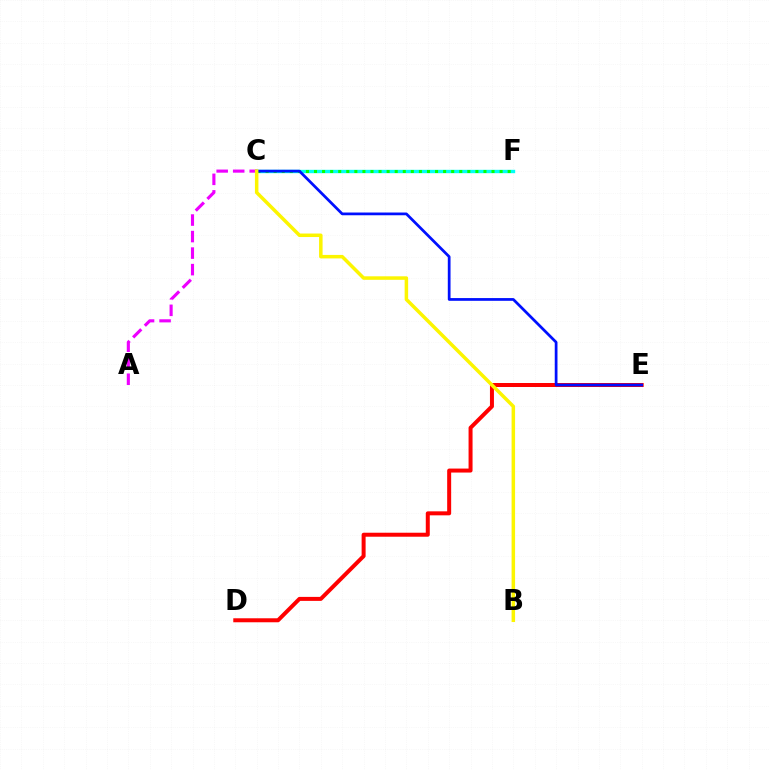{('D', 'E'): [{'color': '#ff0000', 'line_style': 'solid', 'thickness': 2.87}], ('C', 'F'): [{'color': '#00fff6', 'line_style': 'solid', 'thickness': 2.44}, {'color': '#08ff00', 'line_style': 'dotted', 'thickness': 2.19}], ('A', 'C'): [{'color': '#ee00ff', 'line_style': 'dashed', 'thickness': 2.24}], ('C', 'E'): [{'color': '#0010ff', 'line_style': 'solid', 'thickness': 1.97}], ('B', 'C'): [{'color': '#fcf500', 'line_style': 'solid', 'thickness': 2.52}]}